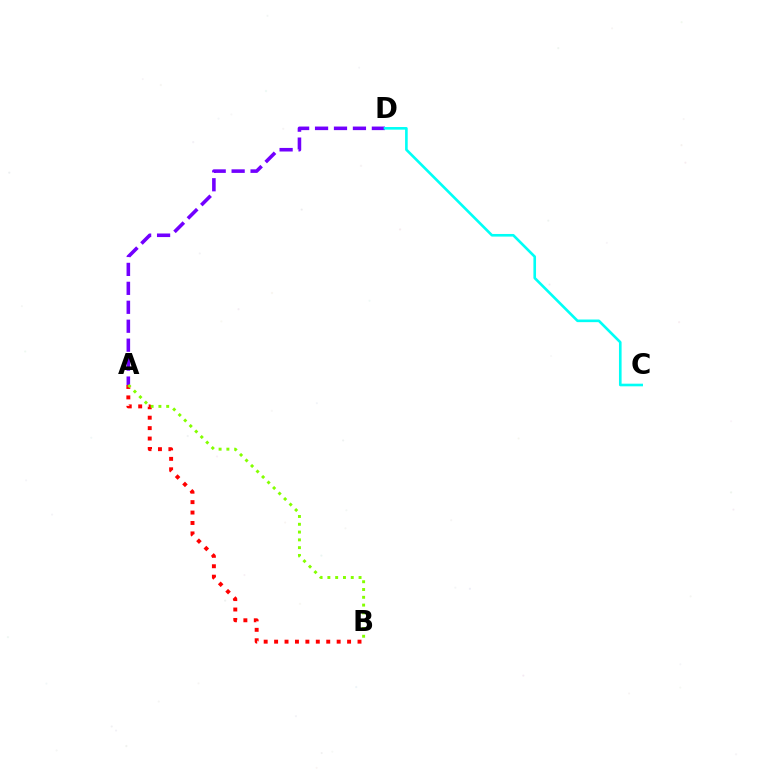{('A', 'D'): [{'color': '#7200ff', 'line_style': 'dashed', 'thickness': 2.57}], ('A', 'B'): [{'color': '#ff0000', 'line_style': 'dotted', 'thickness': 2.83}, {'color': '#84ff00', 'line_style': 'dotted', 'thickness': 2.12}], ('C', 'D'): [{'color': '#00fff6', 'line_style': 'solid', 'thickness': 1.89}]}